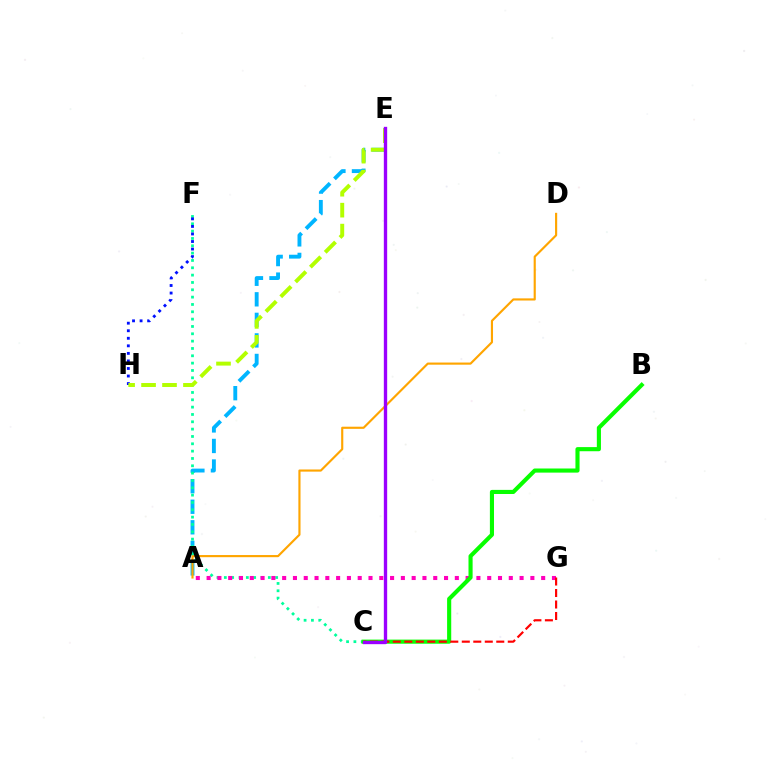{('A', 'E'): [{'color': '#00b5ff', 'line_style': 'dashed', 'thickness': 2.79}], ('A', 'D'): [{'color': '#ffa500', 'line_style': 'solid', 'thickness': 1.55}], ('C', 'F'): [{'color': '#00ff9d', 'line_style': 'dotted', 'thickness': 1.99}], ('F', 'H'): [{'color': '#0010ff', 'line_style': 'dotted', 'thickness': 2.05}], ('E', 'H'): [{'color': '#b3ff00', 'line_style': 'dashed', 'thickness': 2.85}], ('A', 'G'): [{'color': '#ff00bd', 'line_style': 'dotted', 'thickness': 2.93}], ('B', 'C'): [{'color': '#08ff00', 'line_style': 'solid', 'thickness': 2.97}], ('C', 'G'): [{'color': '#ff0000', 'line_style': 'dashed', 'thickness': 1.56}], ('C', 'E'): [{'color': '#9b00ff', 'line_style': 'solid', 'thickness': 2.41}]}